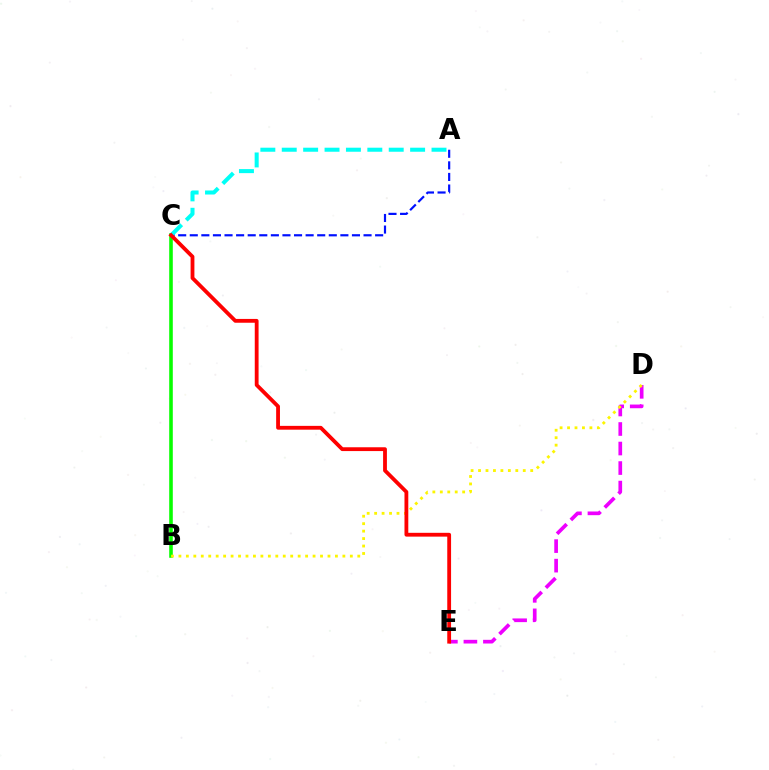{('A', 'C'): [{'color': '#0010ff', 'line_style': 'dashed', 'thickness': 1.57}, {'color': '#00fff6', 'line_style': 'dashed', 'thickness': 2.91}], ('B', 'C'): [{'color': '#08ff00', 'line_style': 'solid', 'thickness': 2.58}], ('D', 'E'): [{'color': '#ee00ff', 'line_style': 'dashed', 'thickness': 2.65}], ('B', 'D'): [{'color': '#fcf500', 'line_style': 'dotted', 'thickness': 2.03}], ('C', 'E'): [{'color': '#ff0000', 'line_style': 'solid', 'thickness': 2.75}]}